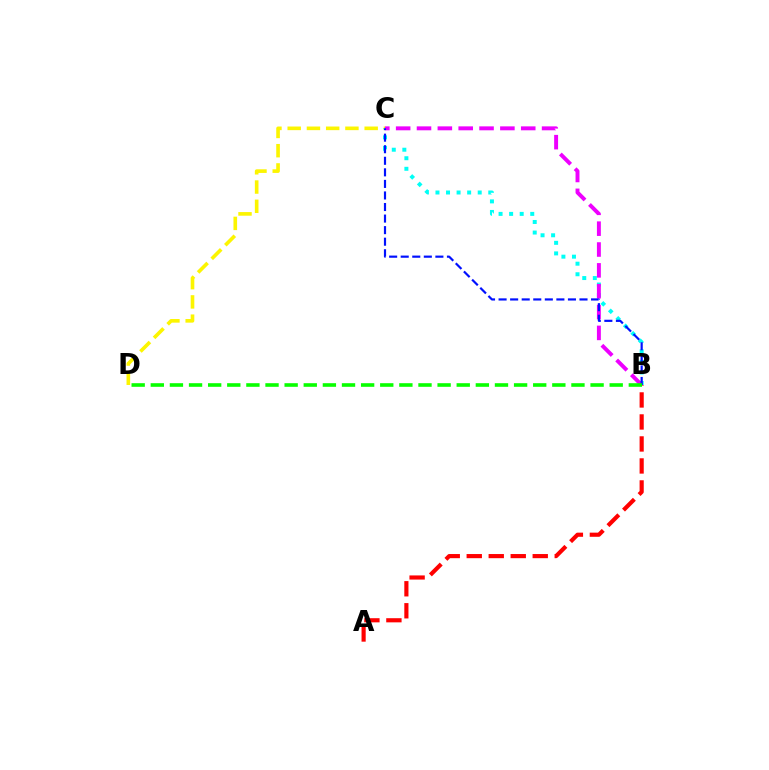{('C', 'D'): [{'color': '#fcf500', 'line_style': 'dashed', 'thickness': 2.61}], ('B', 'C'): [{'color': '#00fff6', 'line_style': 'dotted', 'thickness': 2.87}, {'color': '#ee00ff', 'line_style': 'dashed', 'thickness': 2.83}, {'color': '#0010ff', 'line_style': 'dashed', 'thickness': 1.57}], ('A', 'B'): [{'color': '#ff0000', 'line_style': 'dashed', 'thickness': 2.99}], ('B', 'D'): [{'color': '#08ff00', 'line_style': 'dashed', 'thickness': 2.6}]}